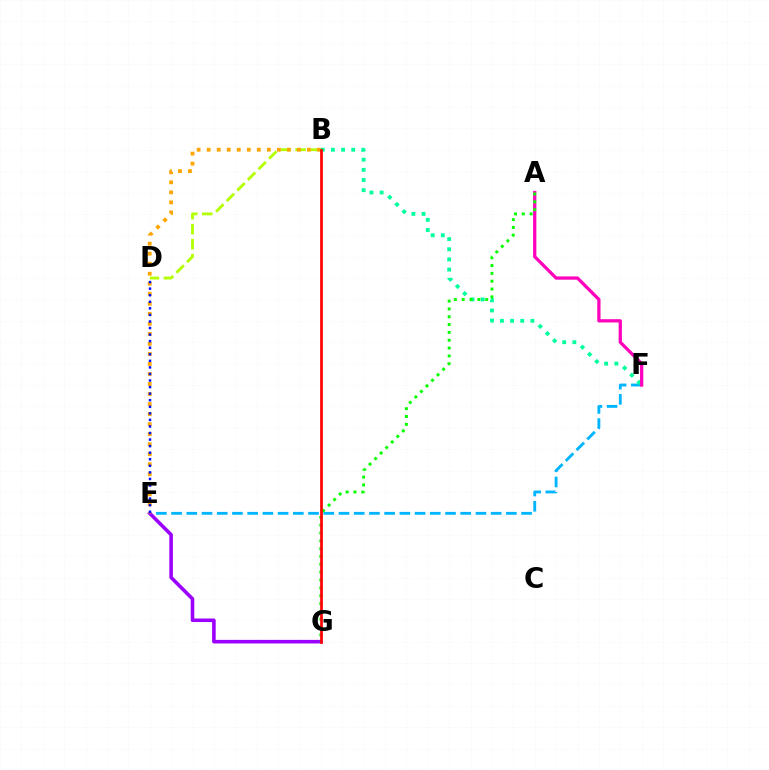{('E', 'F'): [{'color': '#00b5ff', 'line_style': 'dashed', 'thickness': 2.07}], ('E', 'G'): [{'color': '#9b00ff', 'line_style': 'solid', 'thickness': 2.57}], ('B', 'D'): [{'color': '#b3ff00', 'line_style': 'dashed', 'thickness': 2.04}], ('B', 'E'): [{'color': '#ffa500', 'line_style': 'dotted', 'thickness': 2.72}], ('B', 'F'): [{'color': '#00ff9d', 'line_style': 'dotted', 'thickness': 2.76}], ('D', 'E'): [{'color': '#0010ff', 'line_style': 'dotted', 'thickness': 1.78}], ('A', 'F'): [{'color': '#ff00bd', 'line_style': 'solid', 'thickness': 2.35}], ('A', 'G'): [{'color': '#08ff00', 'line_style': 'dotted', 'thickness': 2.13}], ('B', 'G'): [{'color': '#ff0000', 'line_style': 'solid', 'thickness': 1.95}]}